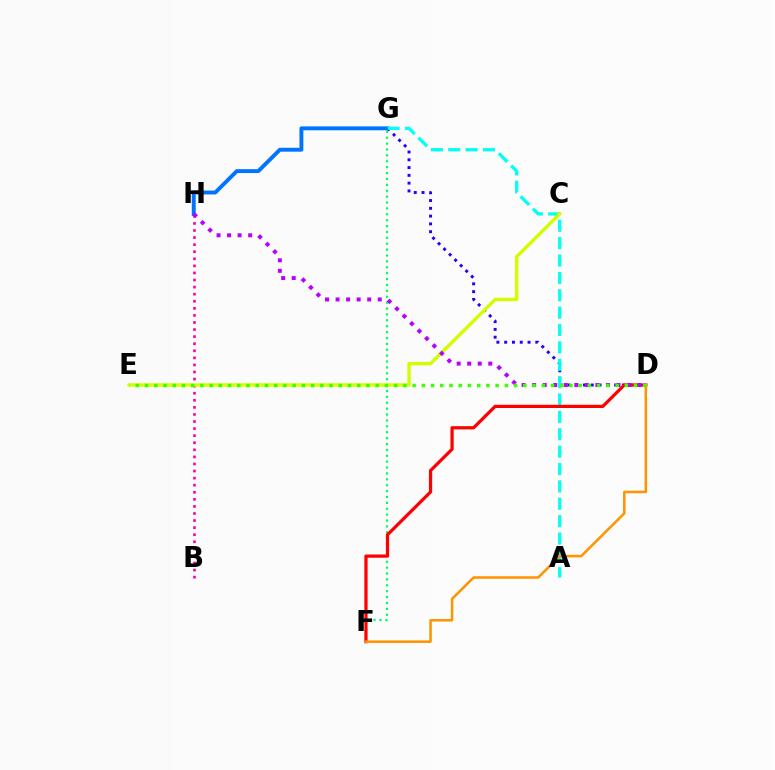{('B', 'H'): [{'color': '#ff00ac', 'line_style': 'dotted', 'thickness': 1.92}], ('F', 'G'): [{'color': '#00ff5c', 'line_style': 'dotted', 'thickness': 1.6}], ('G', 'H'): [{'color': '#0074ff', 'line_style': 'solid', 'thickness': 2.81}], ('D', 'G'): [{'color': '#2500ff', 'line_style': 'dotted', 'thickness': 2.12}], ('A', 'G'): [{'color': '#00fff6', 'line_style': 'dashed', 'thickness': 2.36}], ('D', 'F'): [{'color': '#ff0000', 'line_style': 'solid', 'thickness': 2.31}, {'color': '#ff9400', 'line_style': 'solid', 'thickness': 1.83}], ('C', 'E'): [{'color': '#d1ff00', 'line_style': 'solid', 'thickness': 2.45}], ('D', 'H'): [{'color': '#b900ff', 'line_style': 'dotted', 'thickness': 2.86}], ('D', 'E'): [{'color': '#3dff00', 'line_style': 'dotted', 'thickness': 2.51}]}